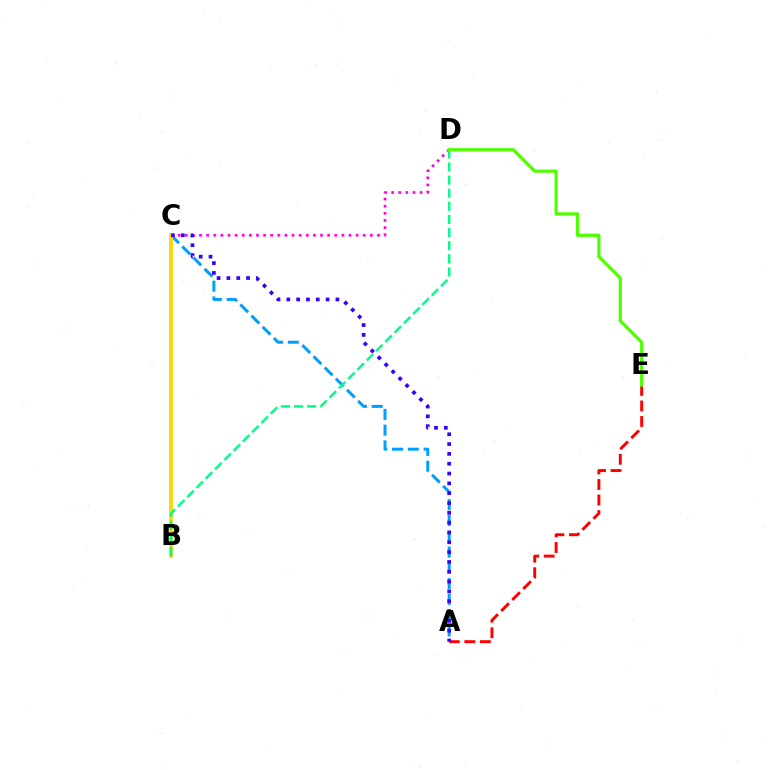{('A', 'E'): [{'color': '#ff0000', 'line_style': 'dashed', 'thickness': 2.11}], ('A', 'C'): [{'color': '#009eff', 'line_style': 'dashed', 'thickness': 2.14}, {'color': '#3700ff', 'line_style': 'dotted', 'thickness': 2.67}], ('C', 'D'): [{'color': '#ff00ed', 'line_style': 'dotted', 'thickness': 1.93}], ('B', 'C'): [{'color': '#ffd500', 'line_style': 'solid', 'thickness': 2.73}], ('B', 'D'): [{'color': '#00ff86', 'line_style': 'dashed', 'thickness': 1.78}], ('D', 'E'): [{'color': '#4fff00', 'line_style': 'solid', 'thickness': 2.31}]}